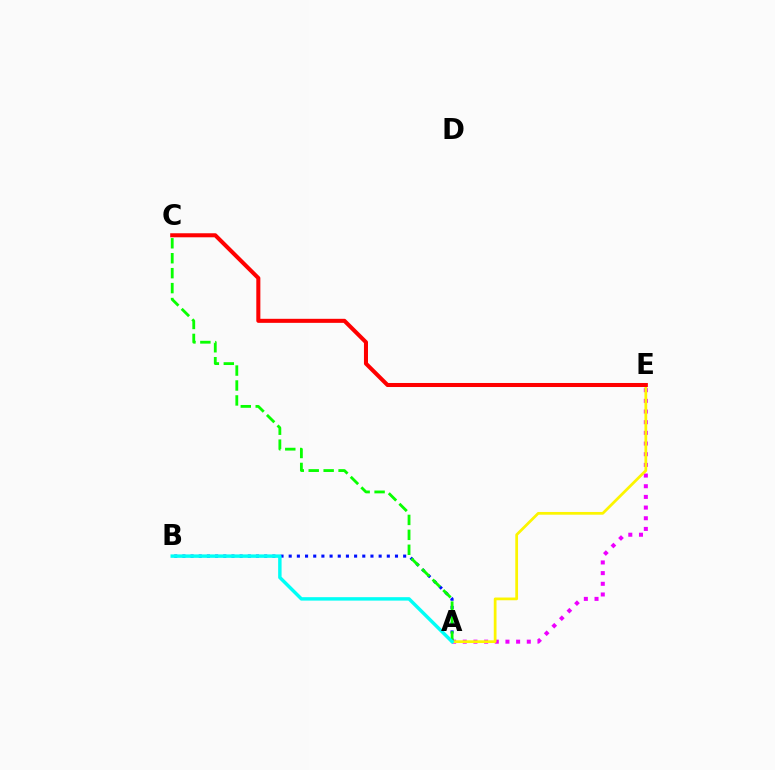{('A', 'B'): [{'color': '#0010ff', 'line_style': 'dotted', 'thickness': 2.22}, {'color': '#00fff6', 'line_style': 'solid', 'thickness': 2.47}], ('A', 'E'): [{'color': '#ee00ff', 'line_style': 'dotted', 'thickness': 2.9}, {'color': '#fcf500', 'line_style': 'solid', 'thickness': 1.98}], ('A', 'C'): [{'color': '#08ff00', 'line_style': 'dashed', 'thickness': 2.03}], ('C', 'E'): [{'color': '#ff0000', 'line_style': 'solid', 'thickness': 2.91}]}